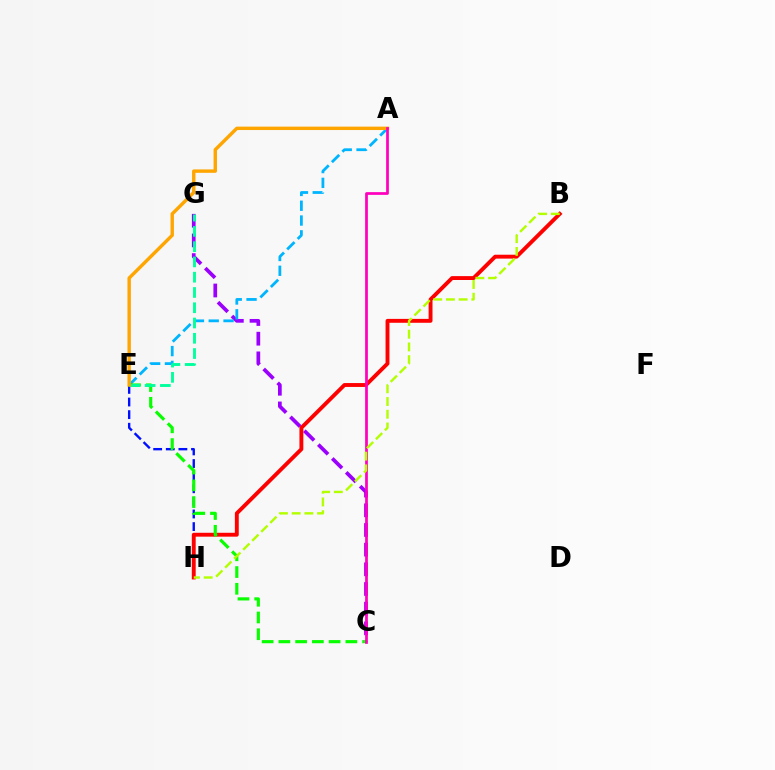{('C', 'G'): [{'color': '#9b00ff', 'line_style': 'dashed', 'thickness': 2.67}], ('E', 'H'): [{'color': '#0010ff', 'line_style': 'dashed', 'thickness': 1.71}], ('A', 'E'): [{'color': '#00b5ff', 'line_style': 'dashed', 'thickness': 2.01}, {'color': '#ffa500', 'line_style': 'solid', 'thickness': 2.45}], ('B', 'H'): [{'color': '#ff0000', 'line_style': 'solid', 'thickness': 2.8}, {'color': '#b3ff00', 'line_style': 'dashed', 'thickness': 1.73}], ('C', 'E'): [{'color': '#08ff00', 'line_style': 'dashed', 'thickness': 2.27}], ('E', 'G'): [{'color': '#00ff9d', 'line_style': 'dashed', 'thickness': 2.07}], ('A', 'C'): [{'color': '#ff00bd', 'line_style': 'solid', 'thickness': 1.96}]}